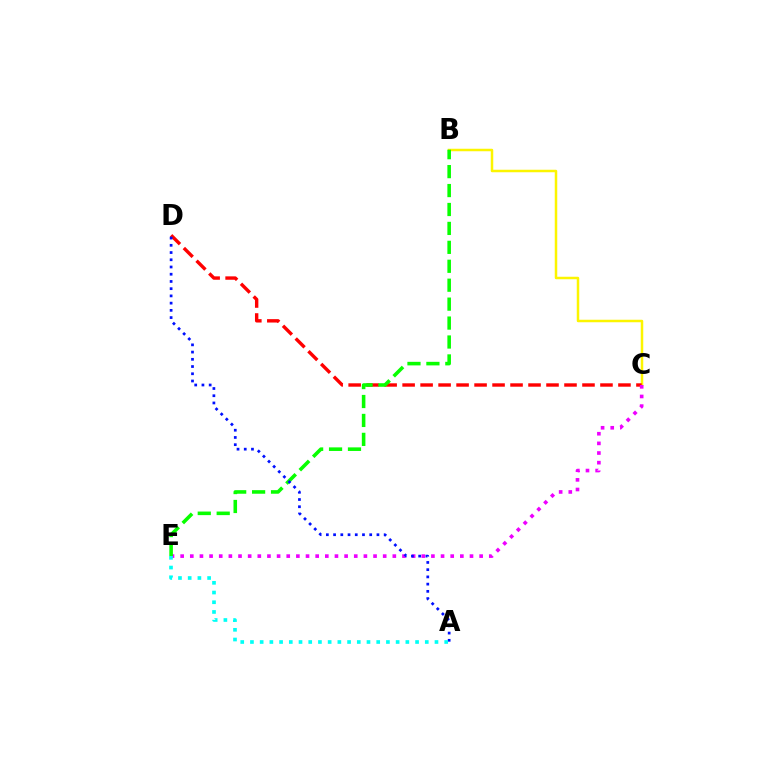{('B', 'C'): [{'color': '#fcf500', 'line_style': 'solid', 'thickness': 1.8}], ('C', 'D'): [{'color': '#ff0000', 'line_style': 'dashed', 'thickness': 2.44}], ('C', 'E'): [{'color': '#ee00ff', 'line_style': 'dotted', 'thickness': 2.62}], ('B', 'E'): [{'color': '#08ff00', 'line_style': 'dashed', 'thickness': 2.57}], ('A', 'D'): [{'color': '#0010ff', 'line_style': 'dotted', 'thickness': 1.96}], ('A', 'E'): [{'color': '#00fff6', 'line_style': 'dotted', 'thickness': 2.64}]}